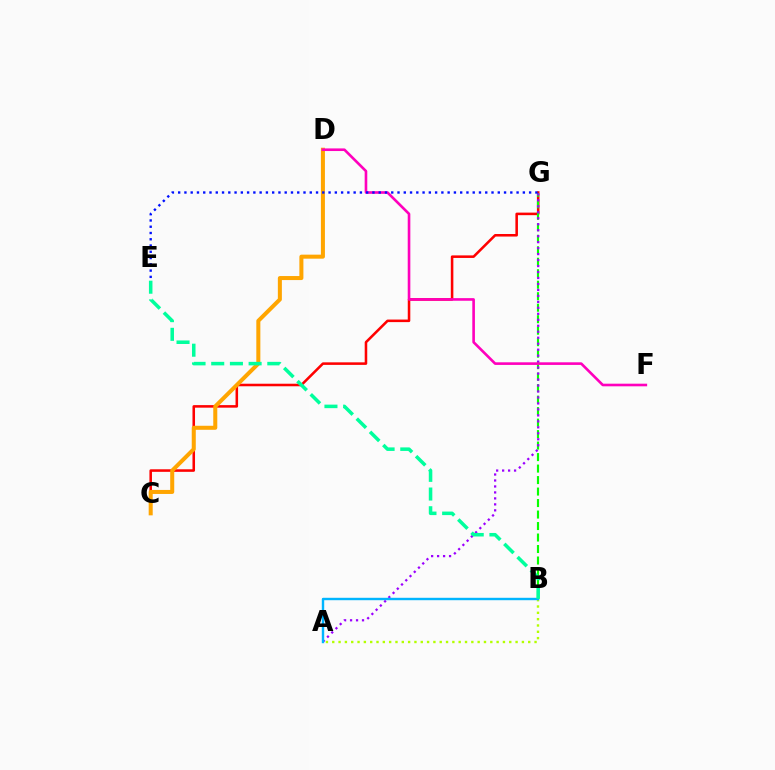{('A', 'B'): [{'color': '#b3ff00', 'line_style': 'dotted', 'thickness': 1.72}, {'color': '#00b5ff', 'line_style': 'solid', 'thickness': 1.73}], ('C', 'G'): [{'color': '#ff0000', 'line_style': 'solid', 'thickness': 1.84}], ('B', 'G'): [{'color': '#08ff00', 'line_style': 'dashed', 'thickness': 1.56}], ('C', 'D'): [{'color': '#ffa500', 'line_style': 'solid', 'thickness': 2.9}], ('A', 'G'): [{'color': '#9b00ff', 'line_style': 'dotted', 'thickness': 1.62}], ('D', 'F'): [{'color': '#ff00bd', 'line_style': 'solid', 'thickness': 1.89}], ('E', 'G'): [{'color': '#0010ff', 'line_style': 'dotted', 'thickness': 1.7}], ('B', 'E'): [{'color': '#00ff9d', 'line_style': 'dashed', 'thickness': 2.54}]}